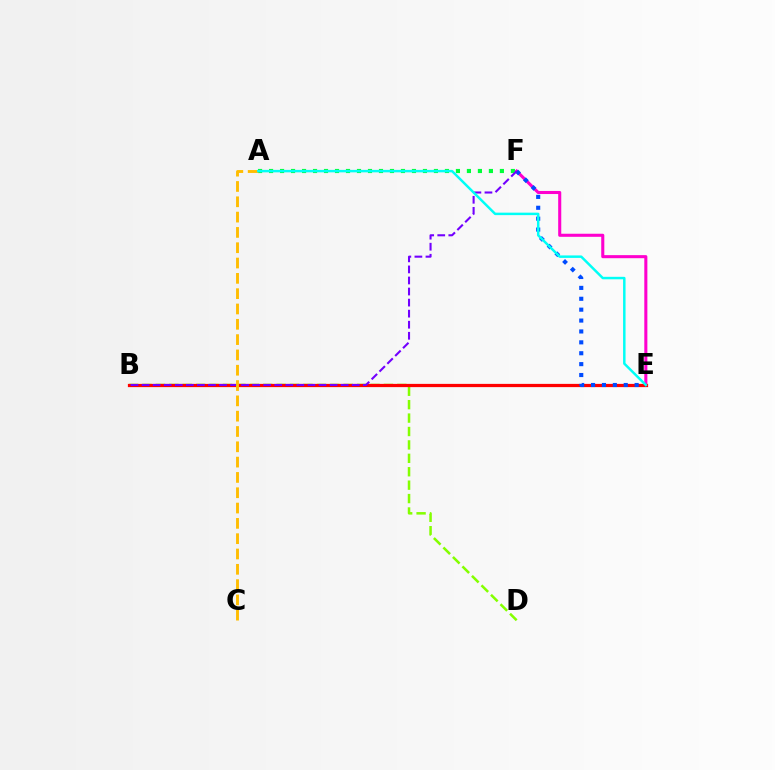{('B', 'D'): [{'color': '#84ff00', 'line_style': 'dashed', 'thickness': 1.82}], ('E', 'F'): [{'color': '#ff00cf', 'line_style': 'solid', 'thickness': 2.21}, {'color': '#004bff', 'line_style': 'dotted', 'thickness': 2.96}], ('B', 'E'): [{'color': '#ff0000', 'line_style': 'solid', 'thickness': 2.33}], ('A', 'F'): [{'color': '#00ff39', 'line_style': 'dotted', 'thickness': 2.99}], ('B', 'F'): [{'color': '#7200ff', 'line_style': 'dashed', 'thickness': 1.5}], ('A', 'C'): [{'color': '#ffbd00', 'line_style': 'dashed', 'thickness': 2.08}], ('A', 'E'): [{'color': '#00fff6', 'line_style': 'solid', 'thickness': 1.78}]}